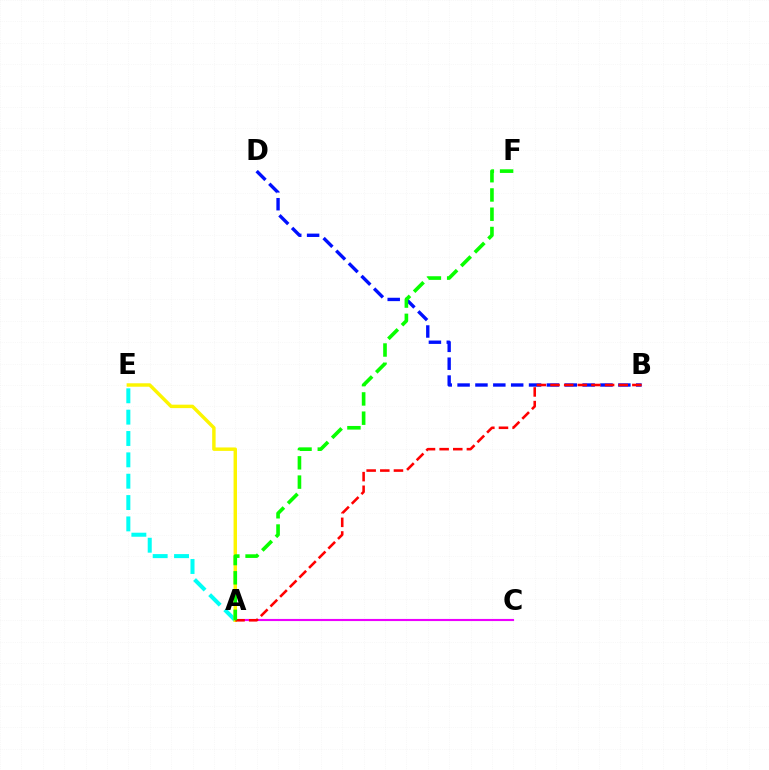{('A', 'E'): [{'color': '#00fff6', 'line_style': 'dashed', 'thickness': 2.9}, {'color': '#fcf500', 'line_style': 'solid', 'thickness': 2.47}], ('A', 'C'): [{'color': '#ee00ff', 'line_style': 'solid', 'thickness': 1.53}], ('B', 'D'): [{'color': '#0010ff', 'line_style': 'dashed', 'thickness': 2.43}], ('A', 'B'): [{'color': '#ff0000', 'line_style': 'dashed', 'thickness': 1.85}], ('A', 'F'): [{'color': '#08ff00', 'line_style': 'dashed', 'thickness': 2.62}]}